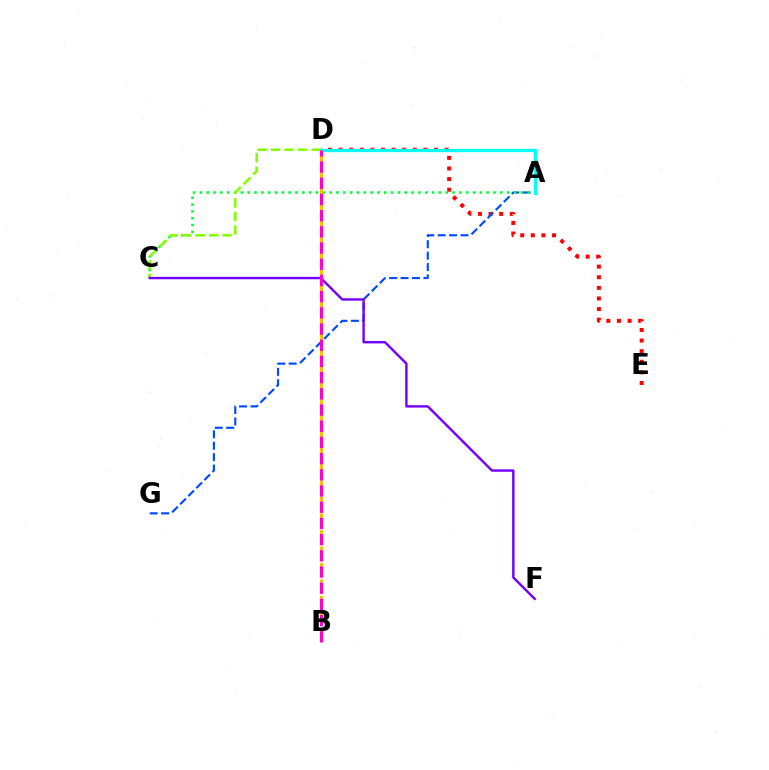{('D', 'E'): [{'color': '#ff0000', 'line_style': 'dotted', 'thickness': 2.88}], ('A', 'G'): [{'color': '#004bff', 'line_style': 'dashed', 'thickness': 1.55}], ('A', 'C'): [{'color': '#00ff39', 'line_style': 'dotted', 'thickness': 1.86}], ('C', 'D'): [{'color': '#84ff00', 'line_style': 'dashed', 'thickness': 1.83}], ('A', 'D'): [{'color': '#00fff6', 'line_style': 'solid', 'thickness': 2.41}], ('B', 'D'): [{'color': '#ffbd00', 'line_style': 'dashed', 'thickness': 2.24}, {'color': '#ff00cf', 'line_style': 'dashed', 'thickness': 2.2}], ('C', 'F'): [{'color': '#7200ff', 'line_style': 'solid', 'thickness': 1.73}]}